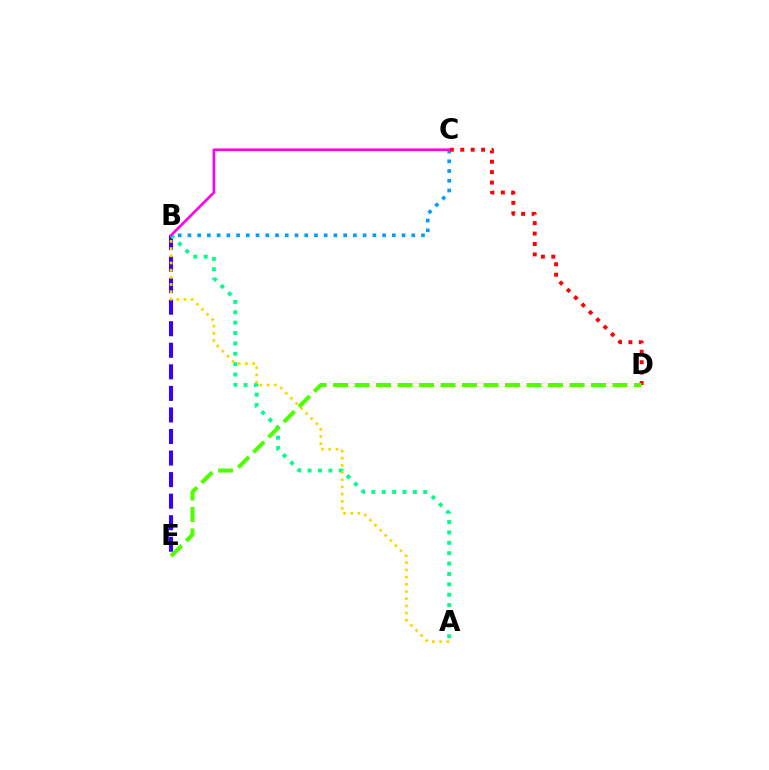{('B', 'C'): [{'color': '#009eff', 'line_style': 'dotted', 'thickness': 2.64}, {'color': '#ff00ed', 'line_style': 'solid', 'thickness': 1.88}], ('B', 'E'): [{'color': '#3700ff', 'line_style': 'dashed', 'thickness': 2.93}], ('C', 'D'): [{'color': '#ff0000', 'line_style': 'dotted', 'thickness': 2.83}], ('A', 'B'): [{'color': '#00ff86', 'line_style': 'dotted', 'thickness': 2.82}, {'color': '#ffd500', 'line_style': 'dotted', 'thickness': 1.95}], ('D', 'E'): [{'color': '#4fff00', 'line_style': 'dashed', 'thickness': 2.92}]}